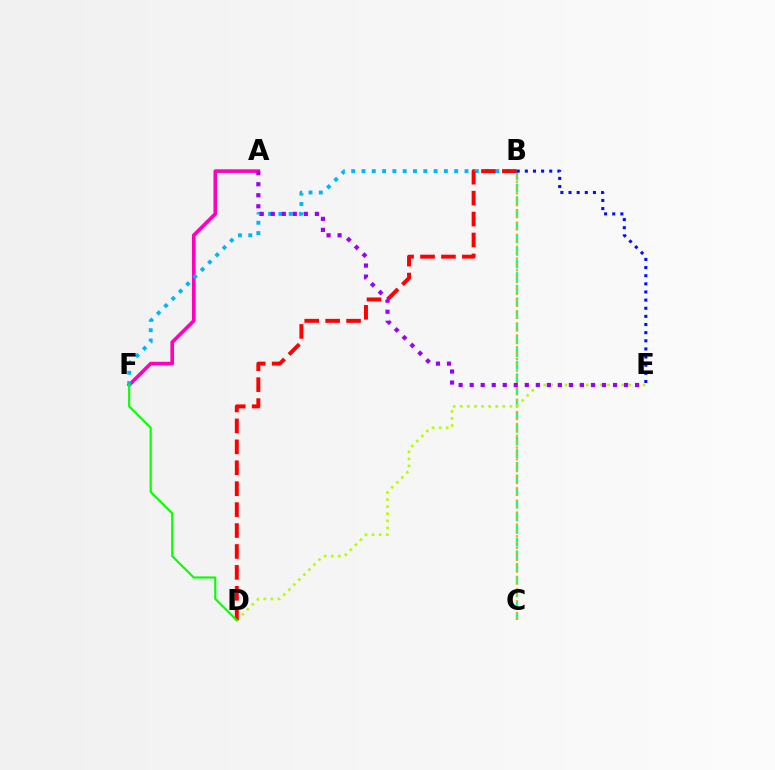{('B', 'C'): [{'color': '#00ff9d', 'line_style': 'dashed', 'thickness': 1.72}, {'color': '#ffa500', 'line_style': 'dotted', 'thickness': 1.61}], ('A', 'F'): [{'color': '#ff00bd', 'line_style': 'solid', 'thickness': 2.61}], ('B', 'F'): [{'color': '#00b5ff', 'line_style': 'dotted', 'thickness': 2.8}], ('D', 'E'): [{'color': '#b3ff00', 'line_style': 'dotted', 'thickness': 1.93}], ('B', 'D'): [{'color': '#ff0000', 'line_style': 'dashed', 'thickness': 2.84}], ('D', 'F'): [{'color': '#08ff00', 'line_style': 'solid', 'thickness': 1.54}], ('B', 'E'): [{'color': '#0010ff', 'line_style': 'dotted', 'thickness': 2.21}], ('A', 'E'): [{'color': '#9b00ff', 'line_style': 'dotted', 'thickness': 3.0}]}